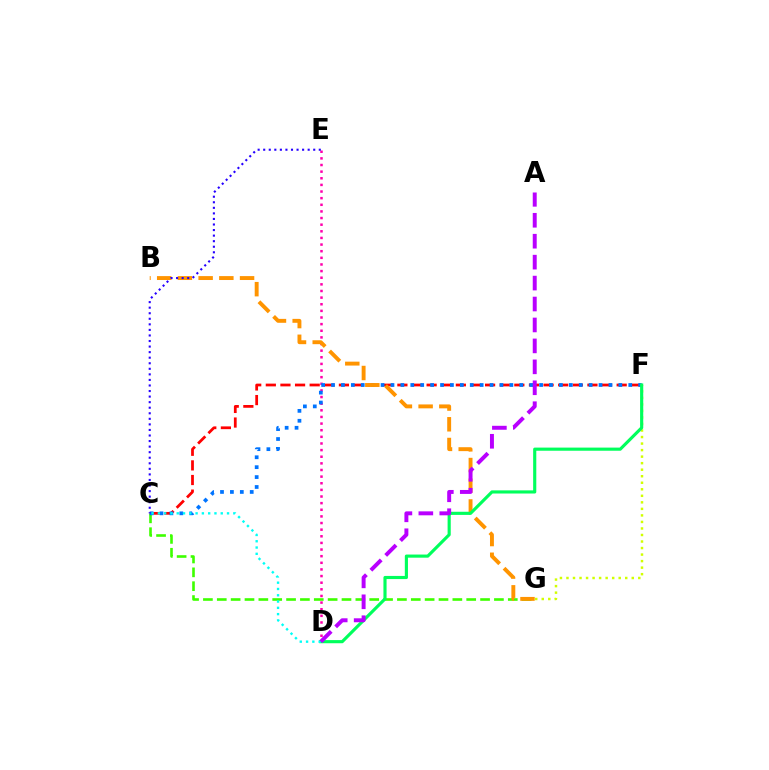{('C', 'F'): [{'color': '#ff0000', 'line_style': 'dashed', 'thickness': 1.99}, {'color': '#0074ff', 'line_style': 'dotted', 'thickness': 2.69}], ('F', 'G'): [{'color': '#d1ff00', 'line_style': 'dotted', 'thickness': 1.77}], ('D', 'E'): [{'color': '#ff00ac', 'line_style': 'dotted', 'thickness': 1.8}], ('C', 'G'): [{'color': '#3dff00', 'line_style': 'dashed', 'thickness': 1.88}], ('B', 'G'): [{'color': '#ff9400', 'line_style': 'dashed', 'thickness': 2.81}], ('D', 'F'): [{'color': '#00ff5c', 'line_style': 'solid', 'thickness': 2.26}], ('C', 'D'): [{'color': '#00fff6', 'line_style': 'dotted', 'thickness': 1.71}], ('C', 'E'): [{'color': '#2500ff', 'line_style': 'dotted', 'thickness': 1.51}], ('A', 'D'): [{'color': '#b900ff', 'line_style': 'dashed', 'thickness': 2.84}]}